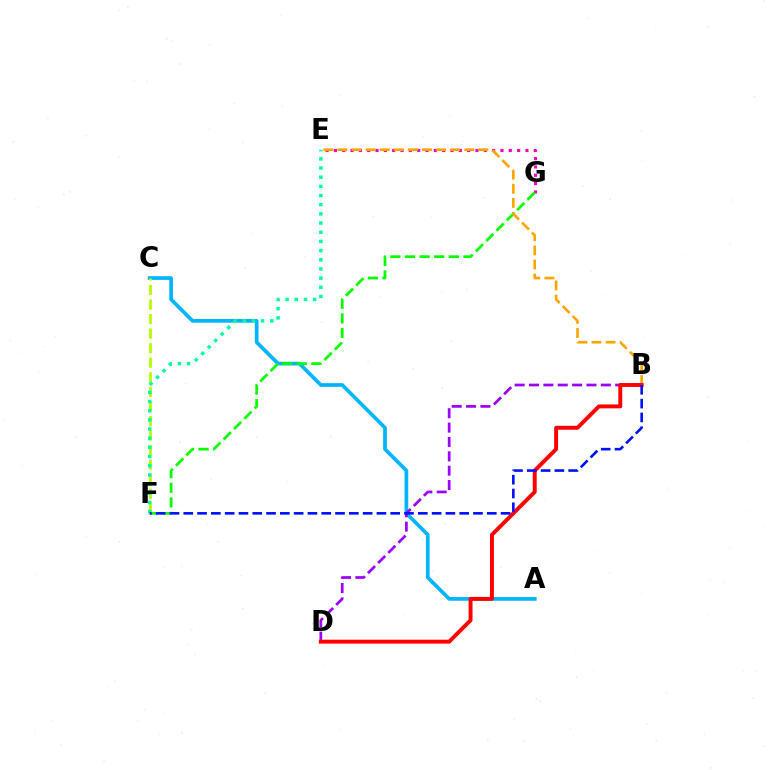{('A', 'C'): [{'color': '#00b5ff', 'line_style': 'solid', 'thickness': 2.66}], ('E', 'G'): [{'color': '#ff00bd', 'line_style': 'dotted', 'thickness': 2.26}], ('F', 'G'): [{'color': '#08ff00', 'line_style': 'dashed', 'thickness': 1.99}], ('B', 'E'): [{'color': '#ffa500', 'line_style': 'dashed', 'thickness': 1.92}], ('B', 'D'): [{'color': '#9b00ff', 'line_style': 'dashed', 'thickness': 1.95}, {'color': '#ff0000', 'line_style': 'solid', 'thickness': 2.82}], ('C', 'F'): [{'color': '#b3ff00', 'line_style': 'dashed', 'thickness': 1.98}], ('E', 'F'): [{'color': '#00ff9d', 'line_style': 'dotted', 'thickness': 2.49}], ('B', 'F'): [{'color': '#0010ff', 'line_style': 'dashed', 'thickness': 1.87}]}